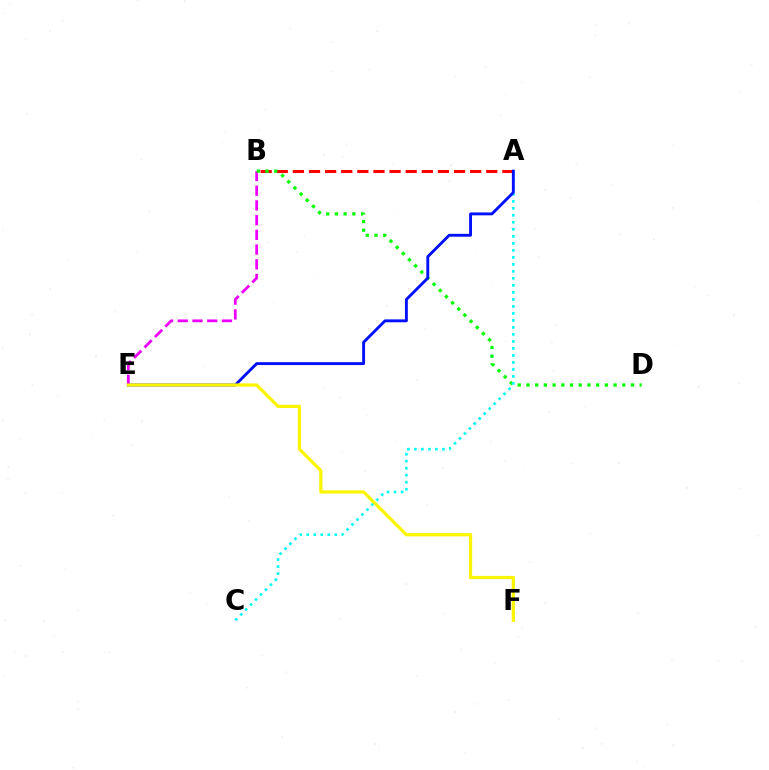{('B', 'E'): [{'color': '#ee00ff', 'line_style': 'dashed', 'thickness': 2.0}], ('A', 'B'): [{'color': '#ff0000', 'line_style': 'dashed', 'thickness': 2.19}], ('B', 'D'): [{'color': '#08ff00', 'line_style': 'dotted', 'thickness': 2.37}], ('A', 'C'): [{'color': '#00fff6', 'line_style': 'dotted', 'thickness': 1.9}], ('A', 'E'): [{'color': '#0010ff', 'line_style': 'solid', 'thickness': 2.08}], ('E', 'F'): [{'color': '#fcf500', 'line_style': 'solid', 'thickness': 2.32}]}